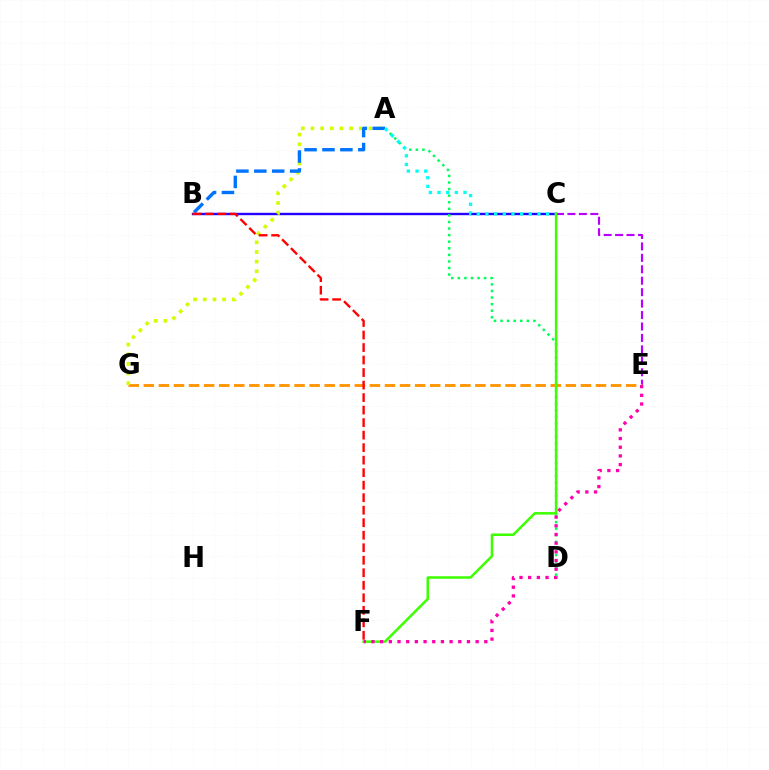{('B', 'C'): [{'color': '#2500ff', 'line_style': 'solid', 'thickness': 1.72}], ('C', 'E'): [{'color': '#b900ff', 'line_style': 'dashed', 'thickness': 1.55}], ('A', 'D'): [{'color': '#00ff5c', 'line_style': 'dotted', 'thickness': 1.79}], ('E', 'G'): [{'color': '#ff9400', 'line_style': 'dashed', 'thickness': 2.05}], ('A', 'G'): [{'color': '#d1ff00', 'line_style': 'dotted', 'thickness': 2.62}], ('A', 'B'): [{'color': '#0074ff', 'line_style': 'dashed', 'thickness': 2.43}], ('A', 'C'): [{'color': '#00fff6', 'line_style': 'dotted', 'thickness': 2.35}], ('C', 'F'): [{'color': '#3dff00', 'line_style': 'solid', 'thickness': 1.82}], ('E', 'F'): [{'color': '#ff00ac', 'line_style': 'dotted', 'thickness': 2.36}], ('B', 'F'): [{'color': '#ff0000', 'line_style': 'dashed', 'thickness': 1.7}]}